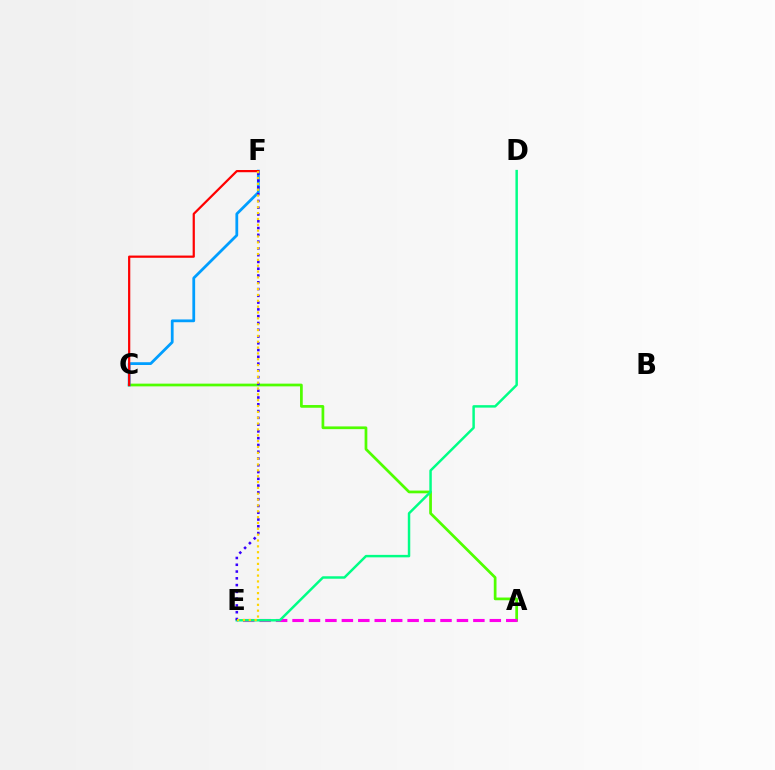{('A', 'C'): [{'color': '#4fff00', 'line_style': 'solid', 'thickness': 1.96}], ('A', 'E'): [{'color': '#ff00ed', 'line_style': 'dashed', 'thickness': 2.23}], ('C', 'F'): [{'color': '#009eff', 'line_style': 'solid', 'thickness': 2.0}, {'color': '#ff0000', 'line_style': 'solid', 'thickness': 1.6}], ('D', 'E'): [{'color': '#00ff86', 'line_style': 'solid', 'thickness': 1.77}], ('E', 'F'): [{'color': '#3700ff', 'line_style': 'dotted', 'thickness': 1.84}, {'color': '#ffd500', 'line_style': 'dotted', 'thickness': 1.59}]}